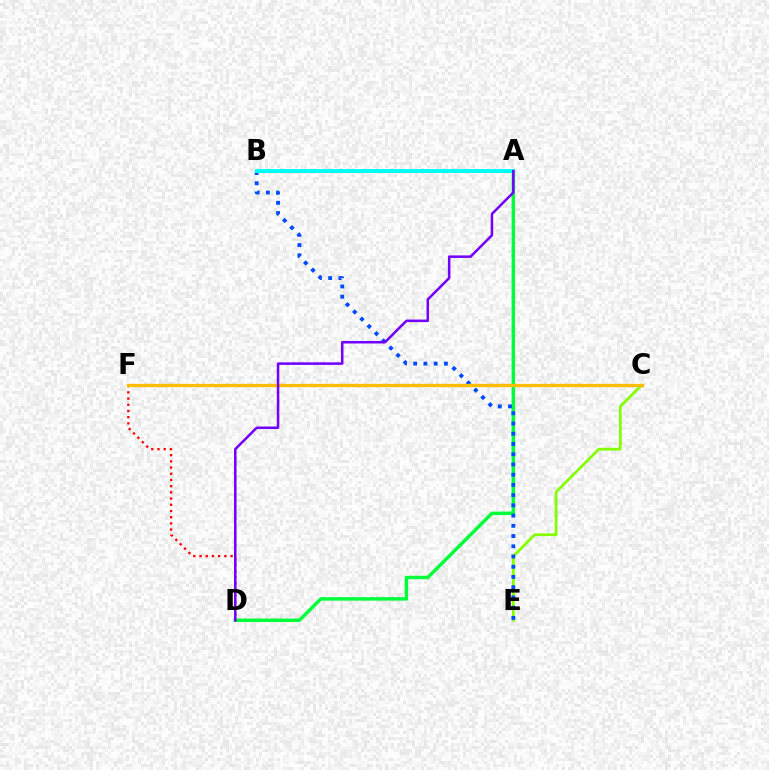{('C', 'E'): [{'color': '#84ff00', 'line_style': 'solid', 'thickness': 1.98}], ('A', 'D'): [{'color': '#00ff39', 'line_style': 'solid', 'thickness': 2.49}, {'color': '#7200ff', 'line_style': 'solid', 'thickness': 1.82}], ('D', 'F'): [{'color': '#ff0000', 'line_style': 'dotted', 'thickness': 1.69}], ('B', 'E'): [{'color': '#004bff', 'line_style': 'dotted', 'thickness': 2.78}], ('A', 'B'): [{'color': '#ff00cf', 'line_style': 'solid', 'thickness': 2.03}, {'color': '#00fff6', 'line_style': 'solid', 'thickness': 2.8}], ('C', 'F'): [{'color': '#ffbd00', 'line_style': 'solid', 'thickness': 2.38}]}